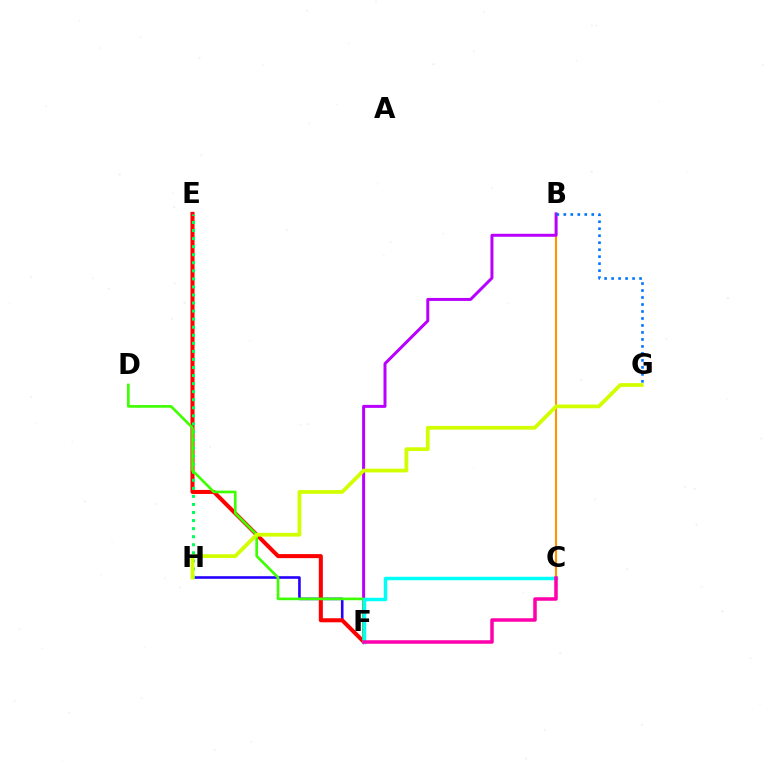{('F', 'H'): [{'color': '#2500ff', 'line_style': 'solid', 'thickness': 1.87}], ('B', 'C'): [{'color': '#ff9400', 'line_style': 'solid', 'thickness': 1.5}], ('E', 'F'): [{'color': '#ff0000', 'line_style': 'solid', 'thickness': 2.91}], ('E', 'H'): [{'color': '#00ff5c', 'line_style': 'dotted', 'thickness': 2.19}], ('B', 'F'): [{'color': '#b900ff', 'line_style': 'solid', 'thickness': 2.15}], ('D', 'F'): [{'color': '#3dff00', 'line_style': 'solid', 'thickness': 1.91}], ('C', 'F'): [{'color': '#00fff6', 'line_style': 'solid', 'thickness': 2.5}, {'color': '#ff00ac', 'line_style': 'solid', 'thickness': 2.53}], ('B', 'G'): [{'color': '#0074ff', 'line_style': 'dotted', 'thickness': 1.9}], ('G', 'H'): [{'color': '#d1ff00', 'line_style': 'solid', 'thickness': 2.71}]}